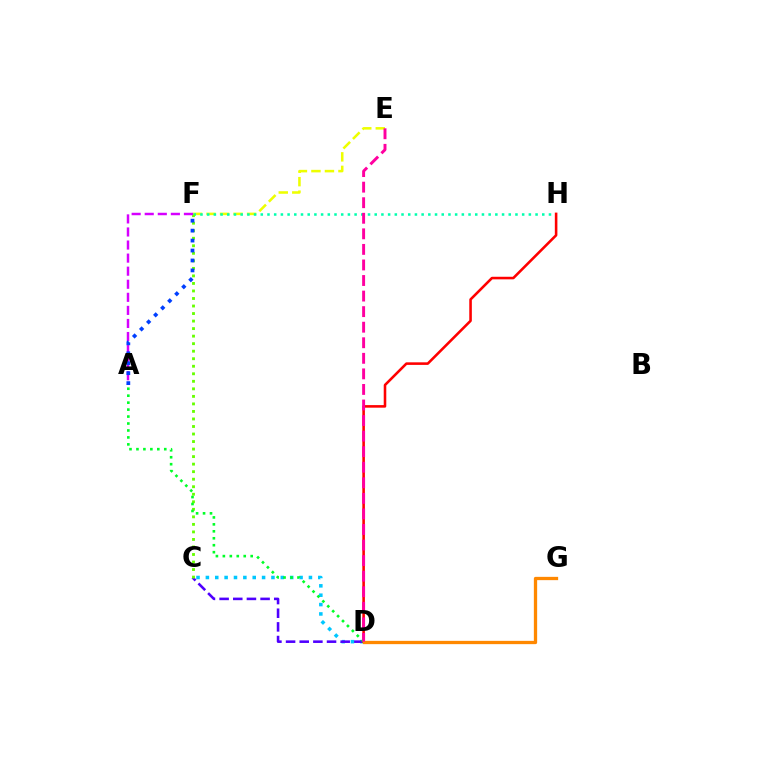{('C', 'D'): [{'color': '#00c7ff', 'line_style': 'dotted', 'thickness': 2.55}, {'color': '#4f00ff', 'line_style': 'dashed', 'thickness': 1.85}], ('E', 'F'): [{'color': '#eeff00', 'line_style': 'dashed', 'thickness': 1.84}], ('F', 'H'): [{'color': '#00ffaf', 'line_style': 'dotted', 'thickness': 1.82}], ('C', 'F'): [{'color': '#66ff00', 'line_style': 'dotted', 'thickness': 2.05}], ('D', 'H'): [{'color': '#ff0000', 'line_style': 'solid', 'thickness': 1.85}], ('A', 'F'): [{'color': '#d600ff', 'line_style': 'dashed', 'thickness': 1.78}, {'color': '#003fff', 'line_style': 'dotted', 'thickness': 2.7}], ('A', 'D'): [{'color': '#00ff27', 'line_style': 'dotted', 'thickness': 1.89}], ('D', 'G'): [{'color': '#ff8800', 'line_style': 'solid', 'thickness': 2.37}], ('D', 'E'): [{'color': '#ff00a0', 'line_style': 'dashed', 'thickness': 2.11}]}